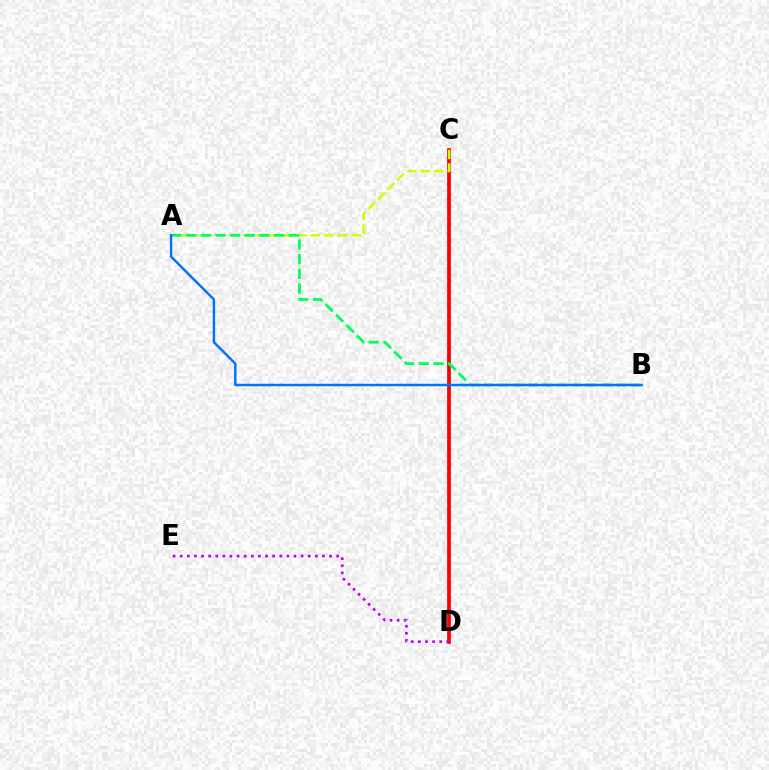{('C', 'D'): [{'color': '#ff0000', 'line_style': 'solid', 'thickness': 2.71}], ('A', 'C'): [{'color': '#d1ff00', 'line_style': 'dashed', 'thickness': 1.84}], ('D', 'E'): [{'color': '#b900ff', 'line_style': 'dotted', 'thickness': 1.93}], ('A', 'B'): [{'color': '#00ff5c', 'line_style': 'dashed', 'thickness': 2.0}, {'color': '#0074ff', 'line_style': 'solid', 'thickness': 1.77}]}